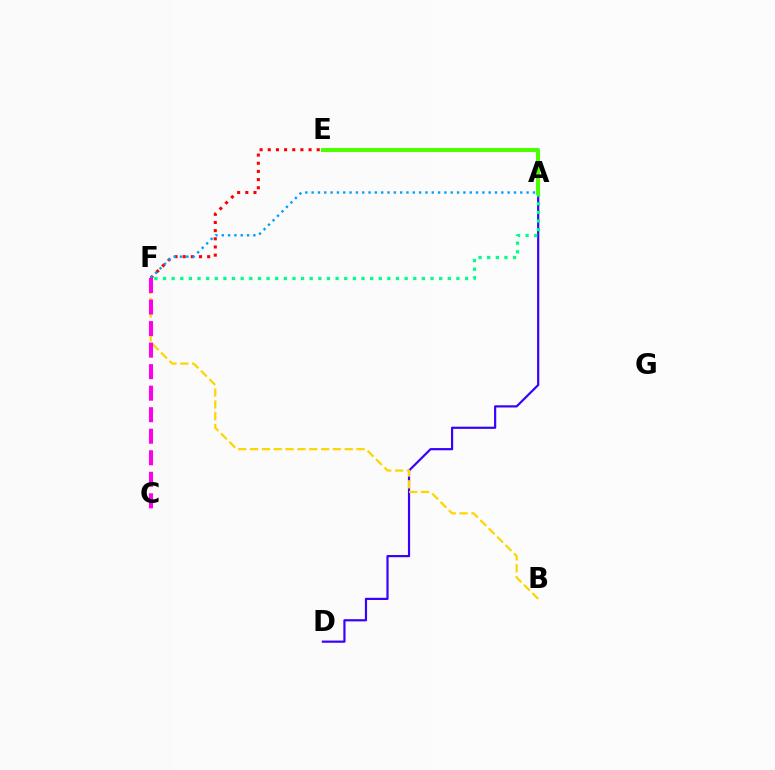{('A', 'D'): [{'color': '#3700ff', 'line_style': 'solid', 'thickness': 1.58}], ('B', 'F'): [{'color': '#ffd500', 'line_style': 'dashed', 'thickness': 1.61}], ('A', 'F'): [{'color': '#00ff86', 'line_style': 'dotted', 'thickness': 2.34}, {'color': '#009eff', 'line_style': 'dotted', 'thickness': 1.72}], ('E', 'F'): [{'color': '#ff0000', 'line_style': 'dotted', 'thickness': 2.22}], ('C', 'F'): [{'color': '#ff00ed', 'line_style': 'dashed', 'thickness': 2.92}], ('A', 'E'): [{'color': '#4fff00', 'line_style': 'solid', 'thickness': 2.93}]}